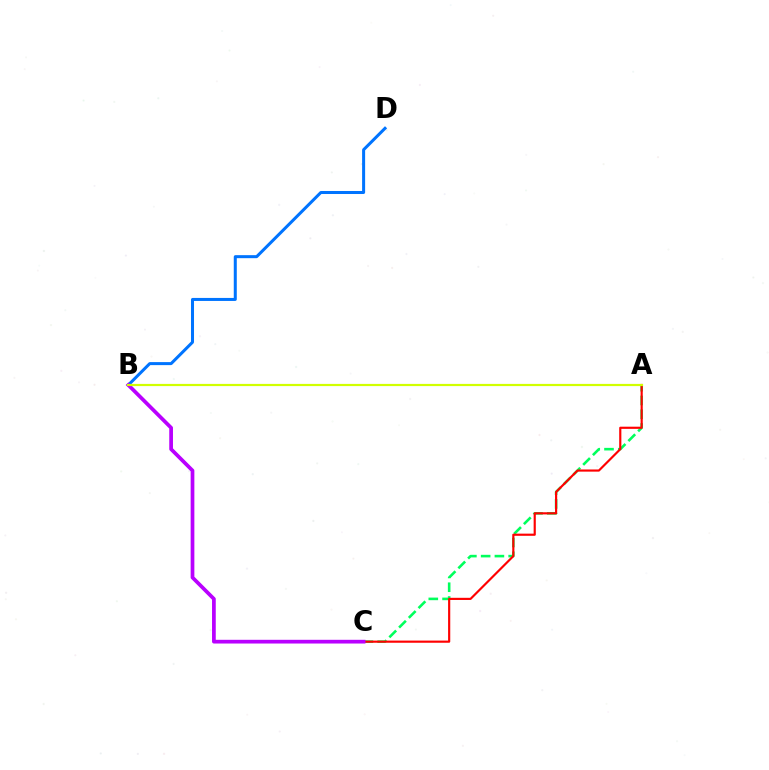{('A', 'C'): [{'color': '#00ff5c', 'line_style': 'dashed', 'thickness': 1.87}, {'color': '#ff0000', 'line_style': 'solid', 'thickness': 1.56}], ('B', 'D'): [{'color': '#0074ff', 'line_style': 'solid', 'thickness': 2.18}], ('B', 'C'): [{'color': '#b900ff', 'line_style': 'solid', 'thickness': 2.68}], ('A', 'B'): [{'color': '#d1ff00', 'line_style': 'solid', 'thickness': 1.58}]}